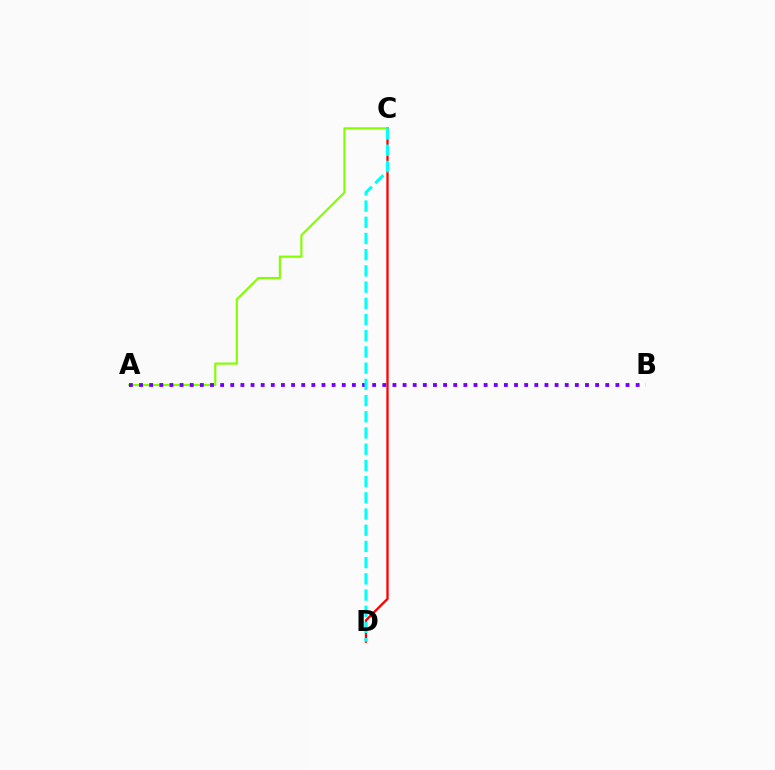{('C', 'D'): [{'color': '#ff0000', 'line_style': 'solid', 'thickness': 1.66}, {'color': '#00fff6', 'line_style': 'dashed', 'thickness': 2.2}], ('A', 'C'): [{'color': '#84ff00', 'line_style': 'solid', 'thickness': 1.57}], ('A', 'B'): [{'color': '#7200ff', 'line_style': 'dotted', 'thickness': 2.75}]}